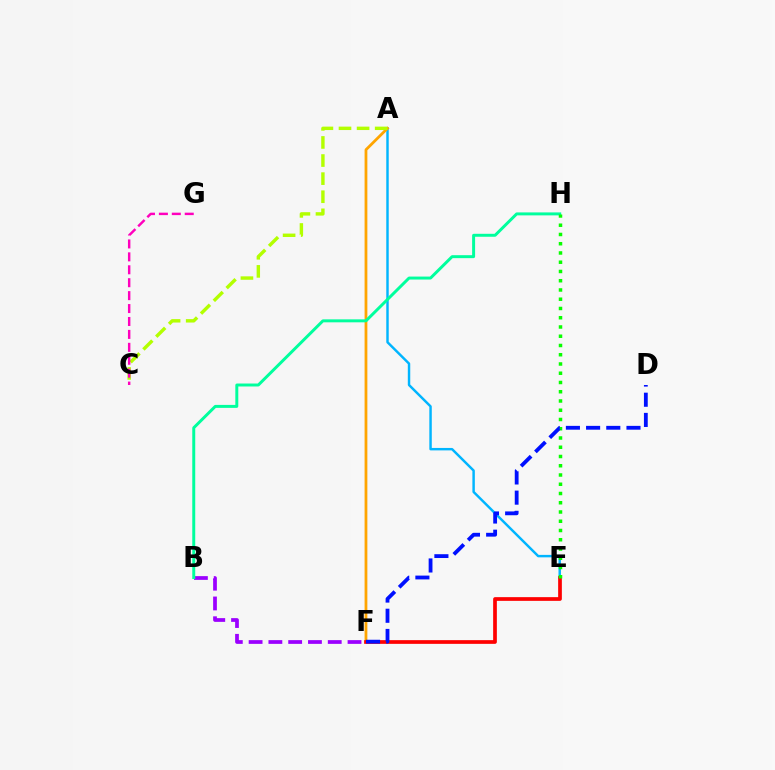{('A', 'E'): [{'color': '#00b5ff', 'line_style': 'solid', 'thickness': 1.76}], ('A', 'F'): [{'color': '#ffa500', 'line_style': 'solid', 'thickness': 2.0}], ('B', 'F'): [{'color': '#9b00ff', 'line_style': 'dashed', 'thickness': 2.69}], ('E', 'F'): [{'color': '#ff0000', 'line_style': 'solid', 'thickness': 2.67}], ('B', 'H'): [{'color': '#00ff9d', 'line_style': 'solid', 'thickness': 2.13}], ('A', 'C'): [{'color': '#b3ff00', 'line_style': 'dashed', 'thickness': 2.46}], ('C', 'G'): [{'color': '#ff00bd', 'line_style': 'dashed', 'thickness': 1.76}], ('E', 'H'): [{'color': '#08ff00', 'line_style': 'dotted', 'thickness': 2.51}], ('D', 'F'): [{'color': '#0010ff', 'line_style': 'dashed', 'thickness': 2.74}]}